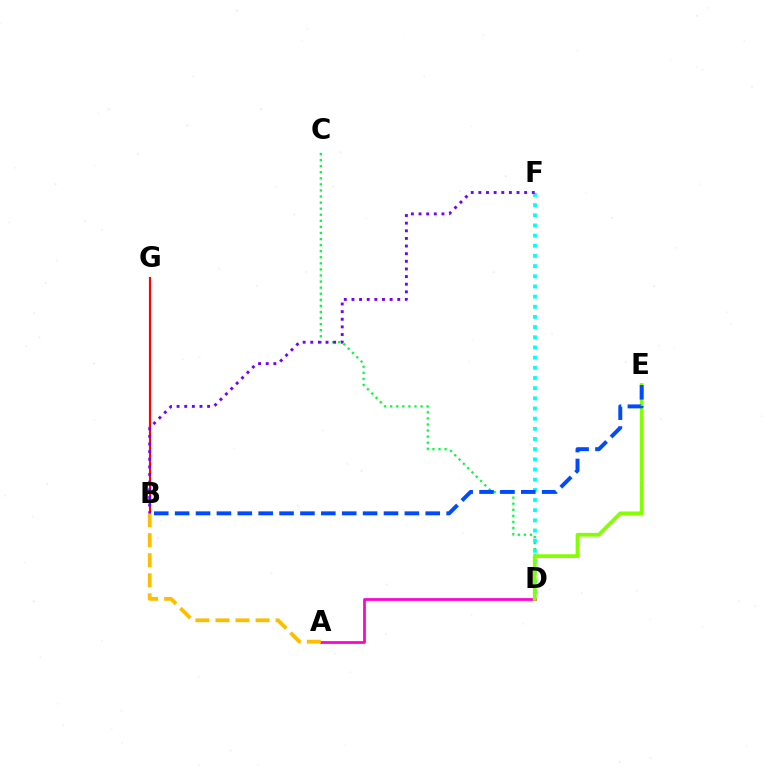{('A', 'D'): [{'color': '#ff00cf', 'line_style': 'solid', 'thickness': 1.97}], ('C', 'D'): [{'color': '#00ff39', 'line_style': 'dotted', 'thickness': 1.65}], ('B', 'G'): [{'color': '#ff0000', 'line_style': 'solid', 'thickness': 1.55}], ('D', 'F'): [{'color': '#00fff6', 'line_style': 'dotted', 'thickness': 2.76}], ('A', 'B'): [{'color': '#ffbd00', 'line_style': 'dashed', 'thickness': 2.72}], ('D', 'E'): [{'color': '#84ff00', 'line_style': 'solid', 'thickness': 2.68}], ('B', 'F'): [{'color': '#7200ff', 'line_style': 'dotted', 'thickness': 2.07}], ('B', 'E'): [{'color': '#004bff', 'line_style': 'dashed', 'thickness': 2.84}]}